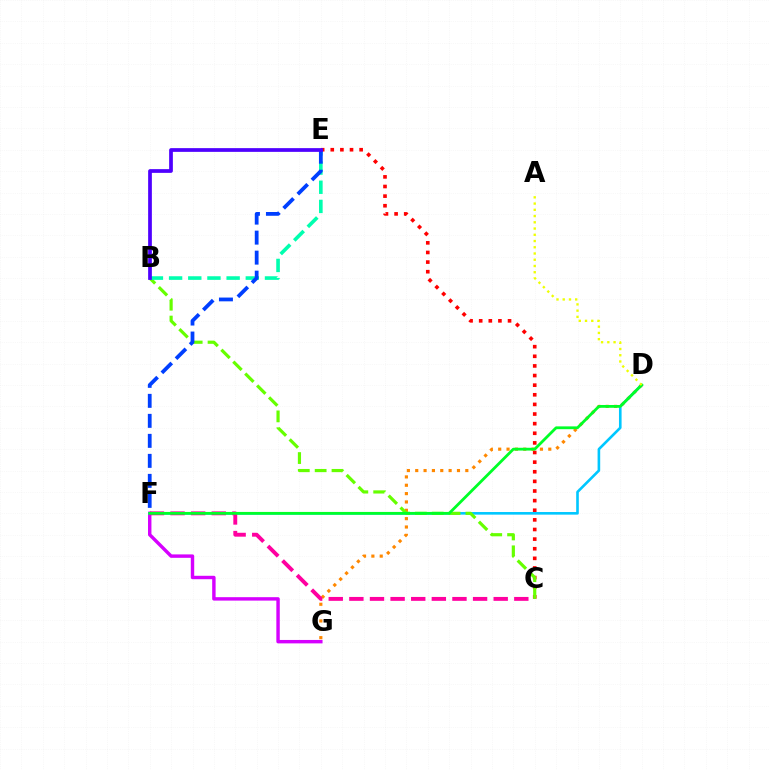{('C', 'E'): [{'color': '#ff0000', 'line_style': 'dotted', 'thickness': 2.61}], ('F', 'G'): [{'color': '#d600ff', 'line_style': 'solid', 'thickness': 2.46}], ('D', 'G'): [{'color': '#ff8800', 'line_style': 'dotted', 'thickness': 2.27}], ('D', 'F'): [{'color': '#00c7ff', 'line_style': 'solid', 'thickness': 1.88}, {'color': '#00ff27', 'line_style': 'solid', 'thickness': 2.01}], ('B', 'C'): [{'color': '#66ff00', 'line_style': 'dashed', 'thickness': 2.29}], ('B', 'E'): [{'color': '#00ffaf', 'line_style': 'dashed', 'thickness': 2.61}, {'color': '#4f00ff', 'line_style': 'solid', 'thickness': 2.68}], ('C', 'F'): [{'color': '#ff00a0', 'line_style': 'dashed', 'thickness': 2.8}], ('A', 'D'): [{'color': '#eeff00', 'line_style': 'dotted', 'thickness': 1.7}], ('E', 'F'): [{'color': '#003fff', 'line_style': 'dashed', 'thickness': 2.72}]}